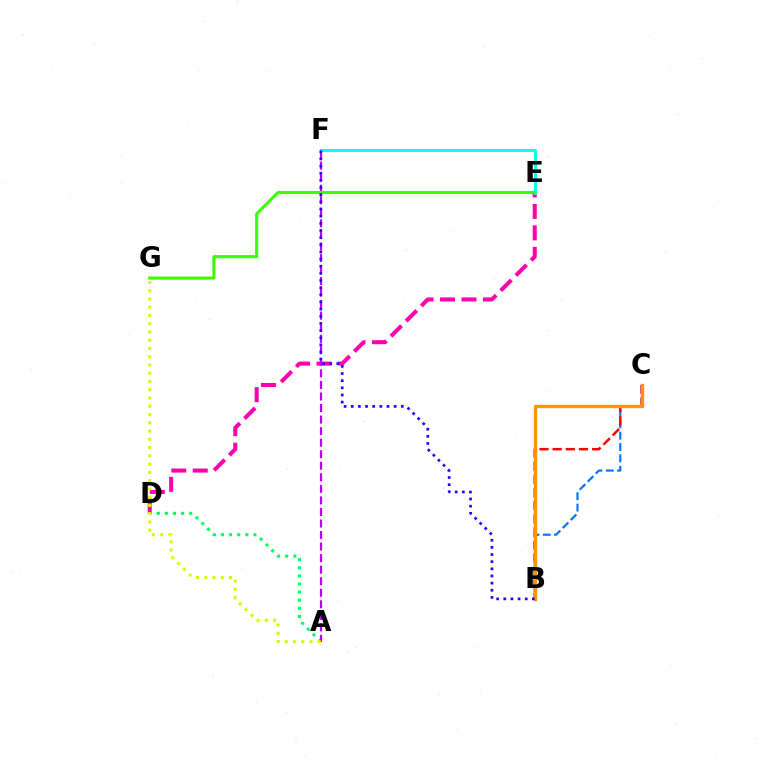{('A', 'D'): [{'color': '#00ff5c', 'line_style': 'dotted', 'thickness': 2.21}], ('D', 'E'): [{'color': '#ff00ac', 'line_style': 'dashed', 'thickness': 2.91}], ('A', 'F'): [{'color': '#b900ff', 'line_style': 'dashed', 'thickness': 1.57}], ('A', 'G'): [{'color': '#d1ff00', 'line_style': 'dotted', 'thickness': 2.24}], ('B', 'C'): [{'color': '#0074ff', 'line_style': 'dashed', 'thickness': 1.54}, {'color': '#ff0000', 'line_style': 'dashed', 'thickness': 1.79}, {'color': '#ff9400', 'line_style': 'solid', 'thickness': 2.4}], ('E', 'F'): [{'color': '#00fff6', 'line_style': 'solid', 'thickness': 2.13}], ('E', 'G'): [{'color': '#3dff00', 'line_style': 'solid', 'thickness': 2.25}], ('B', 'F'): [{'color': '#2500ff', 'line_style': 'dotted', 'thickness': 1.94}]}